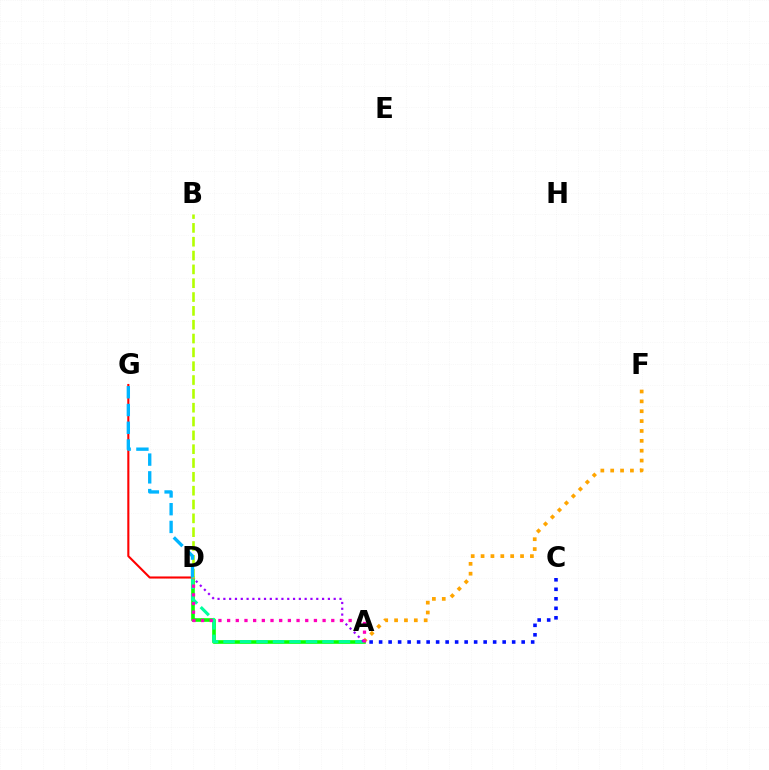{('A', 'C'): [{'color': '#0010ff', 'line_style': 'dotted', 'thickness': 2.58}], ('D', 'G'): [{'color': '#ff0000', 'line_style': 'solid', 'thickness': 1.51}, {'color': '#00b5ff', 'line_style': 'dashed', 'thickness': 2.41}], ('A', 'F'): [{'color': '#ffa500', 'line_style': 'dotted', 'thickness': 2.68}], ('A', 'D'): [{'color': '#08ff00', 'line_style': 'solid', 'thickness': 2.61}, {'color': '#00ff9d', 'line_style': 'dashed', 'thickness': 2.24}, {'color': '#9b00ff', 'line_style': 'dotted', 'thickness': 1.58}, {'color': '#ff00bd', 'line_style': 'dotted', 'thickness': 2.36}], ('B', 'D'): [{'color': '#b3ff00', 'line_style': 'dashed', 'thickness': 1.88}]}